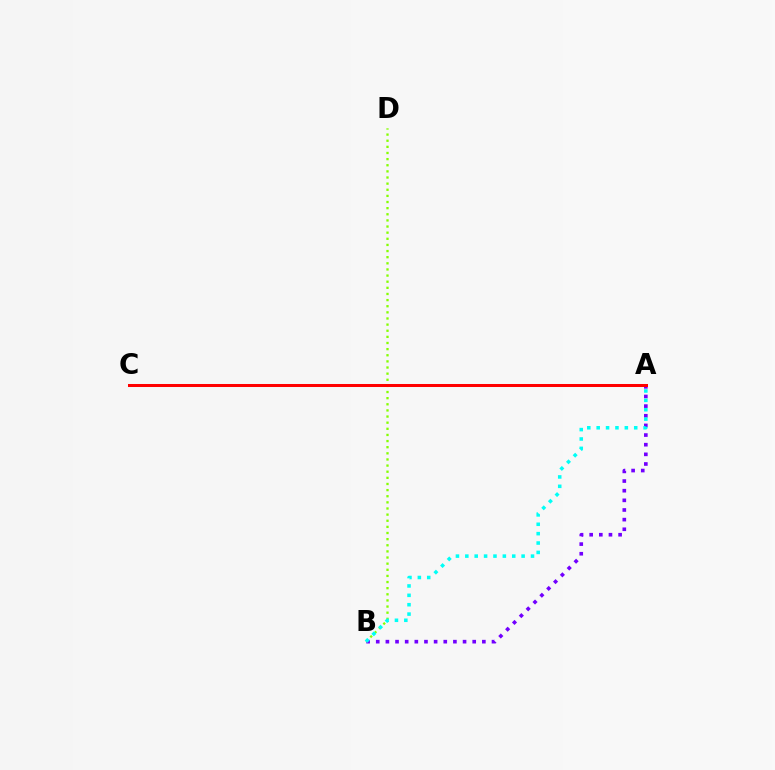{('B', 'D'): [{'color': '#84ff00', 'line_style': 'dotted', 'thickness': 1.67}], ('A', 'B'): [{'color': '#7200ff', 'line_style': 'dotted', 'thickness': 2.62}, {'color': '#00fff6', 'line_style': 'dotted', 'thickness': 2.55}], ('A', 'C'): [{'color': '#ff0000', 'line_style': 'solid', 'thickness': 2.17}]}